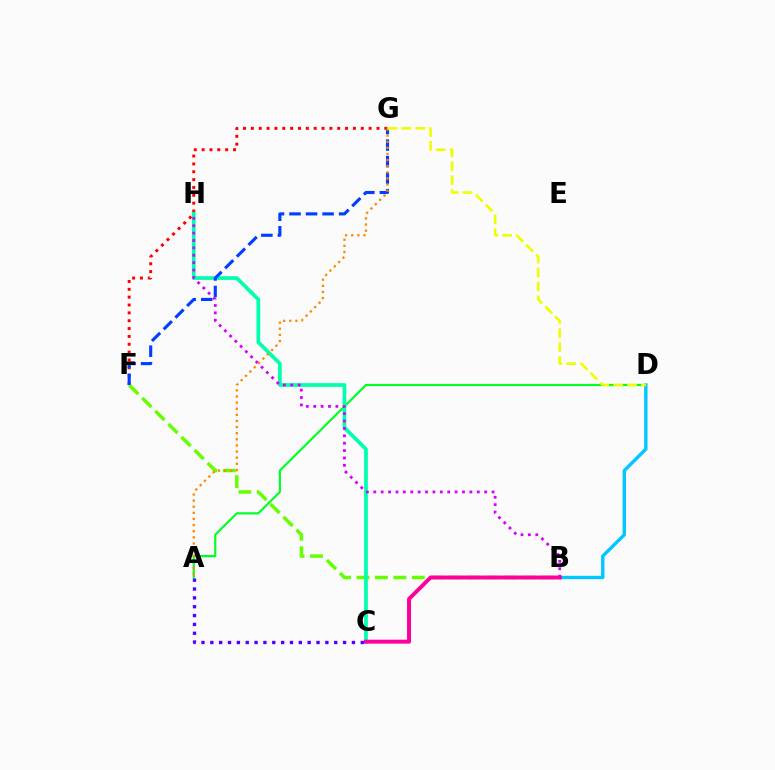{('A', 'D'): [{'color': '#00ff27', 'line_style': 'solid', 'thickness': 1.55}], ('F', 'G'): [{'color': '#ff0000', 'line_style': 'dotted', 'thickness': 2.13}, {'color': '#003fff', 'line_style': 'dashed', 'thickness': 2.24}], ('B', 'F'): [{'color': '#66ff00', 'line_style': 'dashed', 'thickness': 2.5}], ('C', 'H'): [{'color': '#00ffaf', 'line_style': 'solid', 'thickness': 2.68}], ('B', 'H'): [{'color': '#d600ff', 'line_style': 'dotted', 'thickness': 2.01}], ('B', 'D'): [{'color': '#00c7ff', 'line_style': 'solid', 'thickness': 2.44}], ('B', 'C'): [{'color': '#ff00a0', 'line_style': 'solid', 'thickness': 2.85}], ('A', 'G'): [{'color': '#ff8800', 'line_style': 'dotted', 'thickness': 1.66}], ('A', 'C'): [{'color': '#4f00ff', 'line_style': 'dotted', 'thickness': 2.4}], ('D', 'G'): [{'color': '#eeff00', 'line_style': 'dashed', 'thickness': 1.89}]}